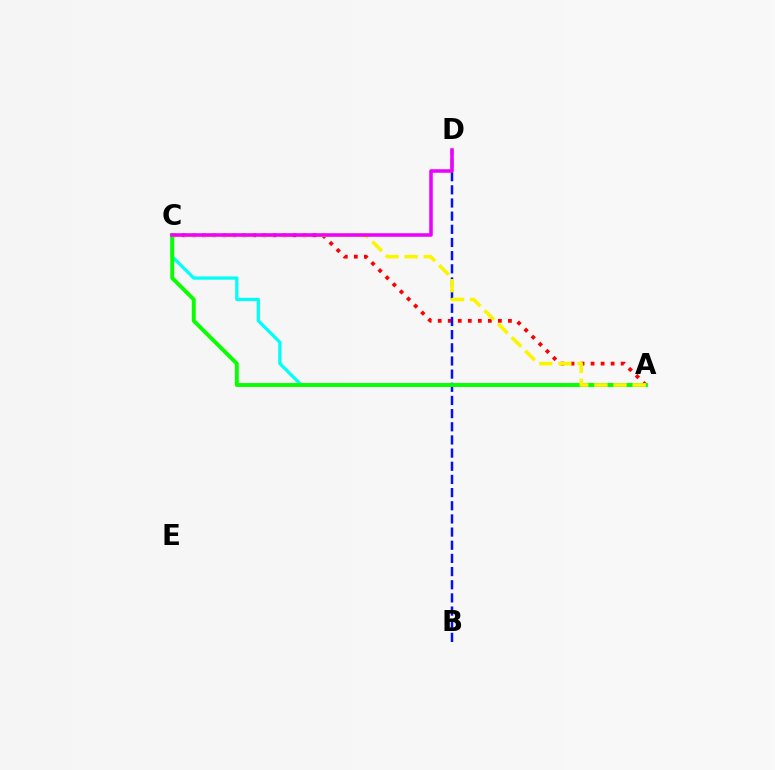{('A', 'C'): [{'color': '#00fff6', 'line_style': 'solid', 'thickness': 2.34}, {'color': '#ff0000', 'line_style': 'dotted', 'thickness': 2.73}, {'color': '#08ff00', 'line_style': 'solid', 'thickness': 2.81}, {'color': '#fcf500', 'line_style': 'dashed', 'thickness': 2.6}], ('B', 'D'): [{'color': '#0010ff', 'line_style': 'dashed', 'thickness': 1.79}], ('C', 'D'): [{'color': '#ee00ff', 'line_style': 'solid', 'thickness': 2.56}]}